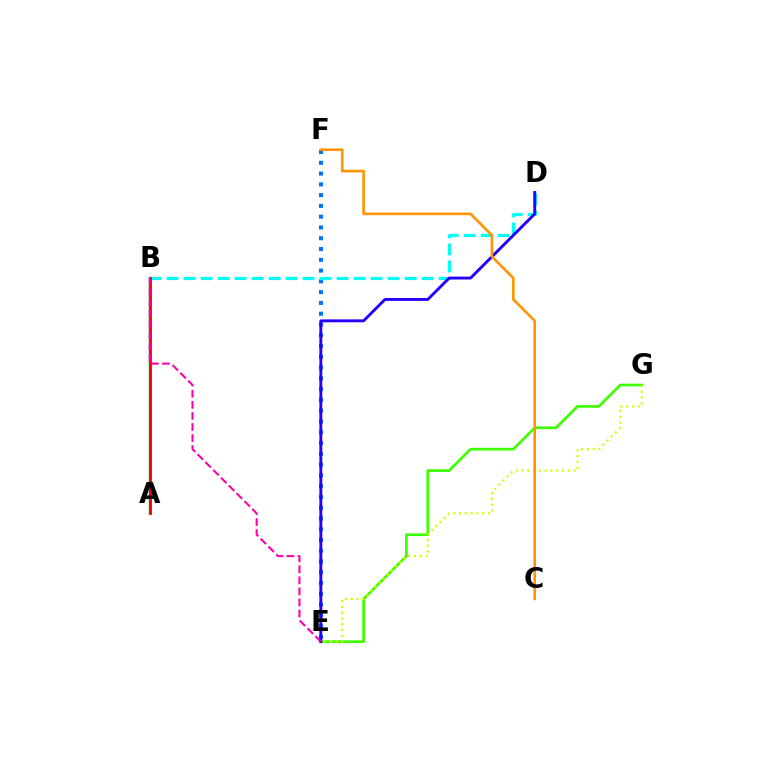{('E', 'G'): [{'color': '#3dff00', 'line_style': 'solid', 'thickness': 1.95}, {'color': '#d1ff00', 'line_style': 'dotted', 'thickness': 1.57}], ('E', 'F'): [{'color': '#0074ff', 'line_style': 'dotted', 'thickness': 2.93}], ('B', 'D'): [{'color': '#00fff6', 'line_style': 'dashed', 'thickness': 2.31}], ('D', 'E'): [{'color': '#2500ff', 'line_style': 'solid', 'thickness': 2.08}], ('A', 'B'): [{'color': '#00ff5c', 'line_style': 'solid', 'thickness': 1.77}, {'color': '#b900ff', 'line_style': 'dashed', 'thickness': 1.51}, {'color': '#ff0000', 'line_style': 'solid', 'thickness': 2.05}], ('C', 'F'): [{'color': '#ff9400', 'line_style': 'solid', 'thickness': 1.89}], ('B', 'E'): [{'color': '#ff00ac', 'line_style': 'dashed', 'thickness': 1.5}]}